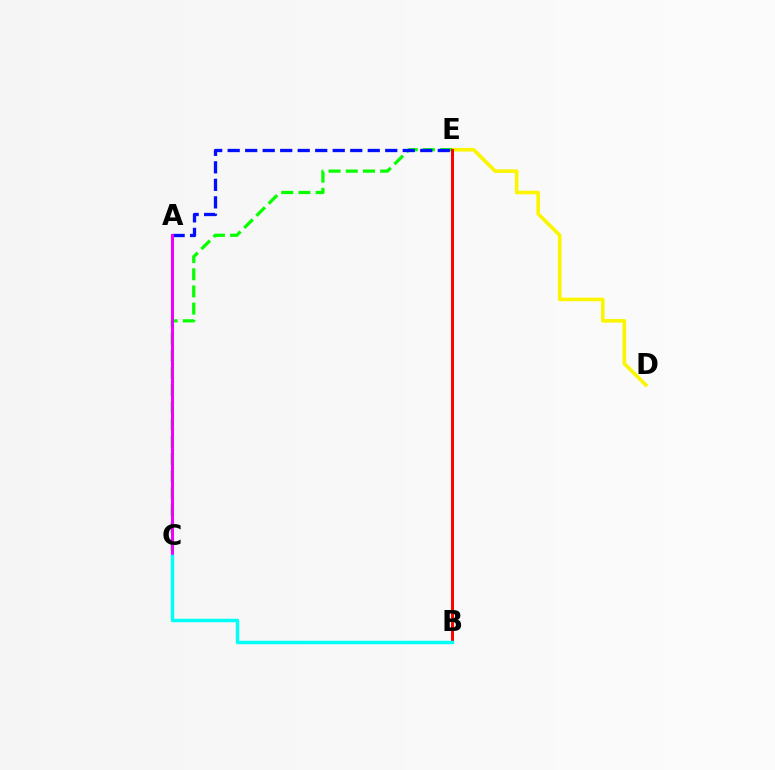{('D', 'E'): [{'color': '#fcf500', 'line_style': 'solid', 'thickness': 2.59}], ('C', 'E'): [{'color': '#08ff00', 'line_style': 'dashed', 'thickness': 2.34}], ('A', 'E'): [{'color': '#0010ff', 'line_style': 'dashed', 'thickness': 2.38}], ('A', 'C'): [{'color': '#ee00ff', 'line_style': 'solid', 'thickness': 2.18}], ('B', 'E'): [{'color': '#ff0000', 'line_style': 'solid', 'thickness': 2.13}], ('B', 'C'): [{'color': '#00fff6', 'line_style': 'solid', 'thickness': 2.49}]}